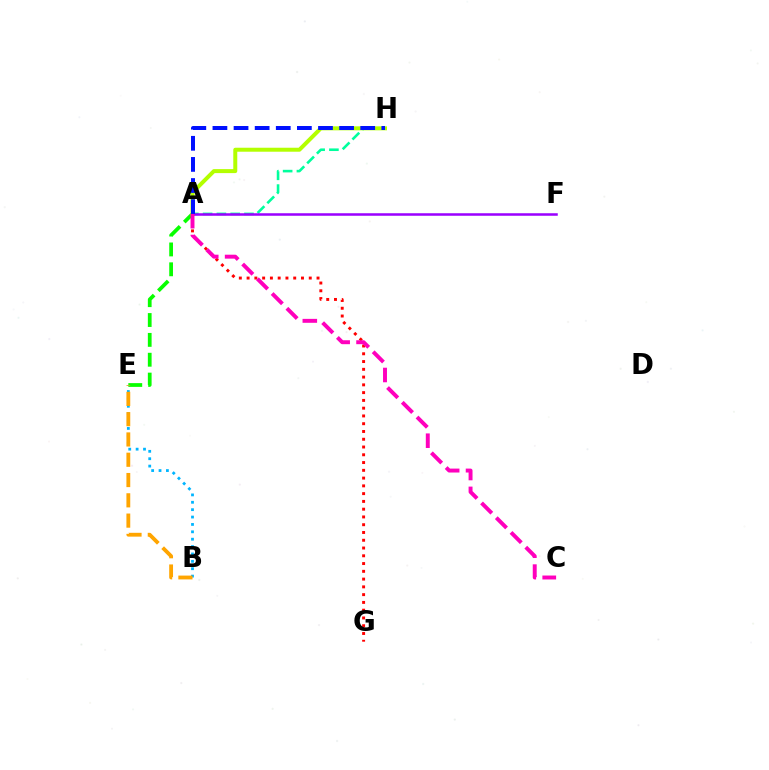{('A', 'H'): [{'color': '#00ff9d', 'line_style': 'dashed', 'thickness': 1.87}, {'color': '#b3ff00', 'line_style': 'solid', 'thickness': 2.87}, {'color': '#0010ff', 'line_style': 'dashed', 'thickness': 2.87}], ('A', 'E'): [{'color': '#08ff00', 'line_style': 'dashed', 'thickness': 2.7}], ('B', 'E'): [{'color': '#00b5ff', 'line_style': 'dotted', 'thickness': 2.01}, {'color': '#ffa500', 'line_style': 'dashed', 'thickness': 2.76}], ('A', 'G'): [{'color': '#ff0000', 'line_style': 'dotted', 'thickness': 2.11}], ('A', 'F'): [{'color': '#9b00ff', 'line_style': 'solid', 'thickness': 1.81}], ('A', 'C'): [{'color': '#ff00bd', 'line_style': 'dashed', 'thickness': 2.83}]}